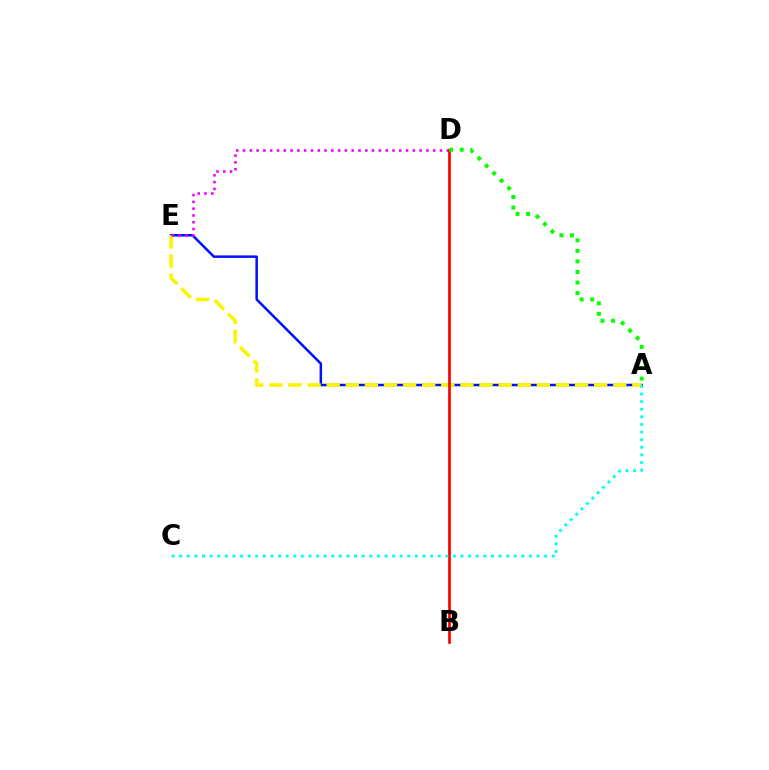{('A', 'E'): [{'color': '#0010ff', 'line_style': 'solid', 'thickness': 1.8}, {'color': '#fcf500', 'line_style': 'dashed', 'thickness': 2.6}], ('D', 'E'): [{'color': '#ee00ff', 'line_style': 'dotted', 'thickness': 1.85}], ('B', 'D'): [{'color': '#ff0000', 'line_style': 'solid', 'thickness': 1.95}], ('A', 'D'): [{'color': '#08ff00', 'line_style': 'dotted', 'thickness': 2.87}], ('A', 'C'): [{'color': '#00fff6', 'line_style': 'dotted', 'thickness': 2.07}]}